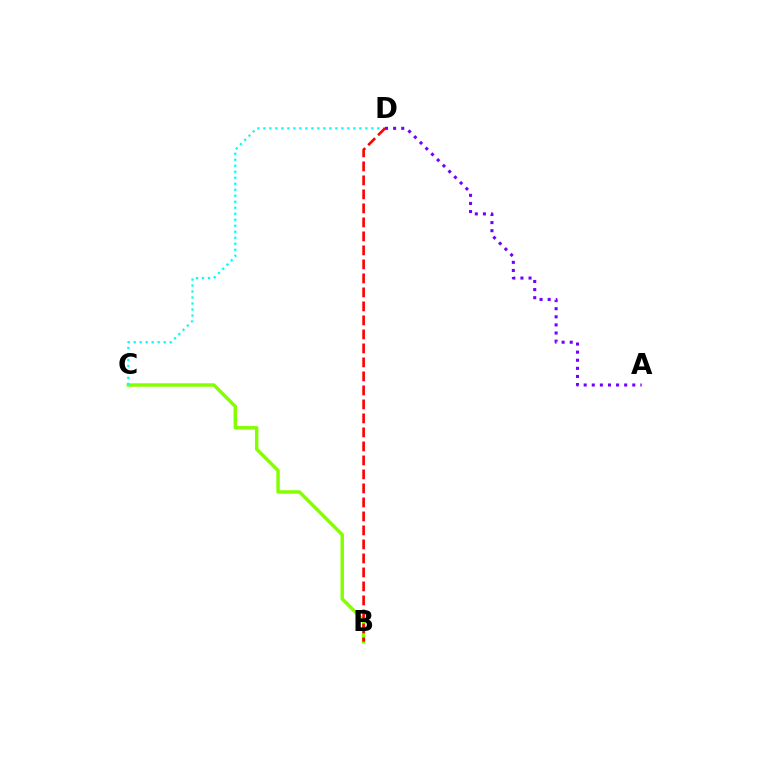{('B', 'C'): [{'color': '#84ff00', 'line_style': 'solid', 'thickness': 2.49}], ('C', 'D'): [{'color': '#00fff6', 'line_style': 'dotted', 'thickness': 1.63}], ('A', 'D'): [{'color': '#7200ff', 'line_style': 'dotted', 'thickness': 2.2}], ('B', 'D'): [{'color': '#ff0000', 'line_style': 'dashed', 'thickness': 1.9}]}